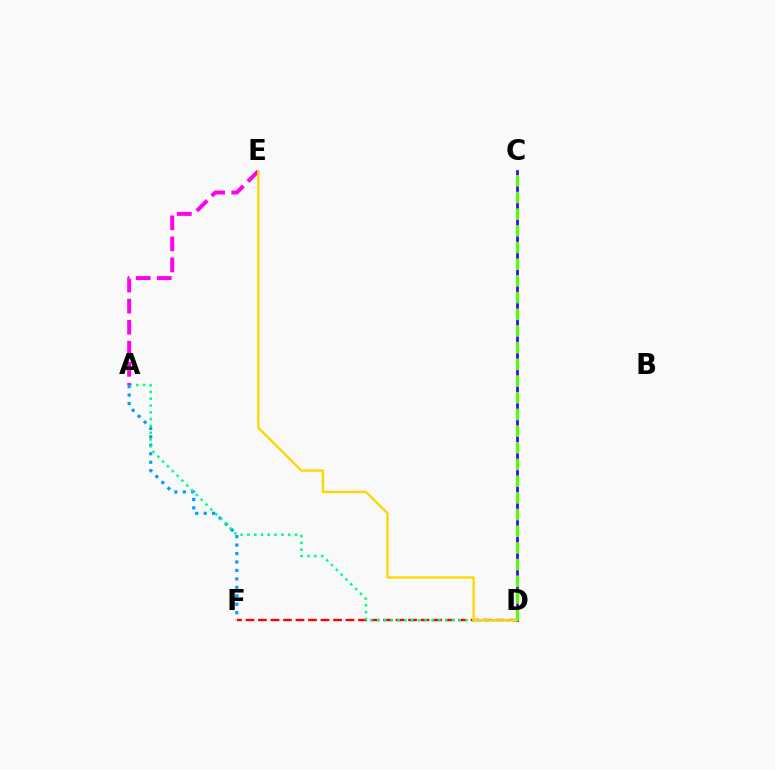{('C', 'D'): [{'color': '#3700ff', 'line_style': 'solid', 'thickness': 1.96}, {'color': '#4fff00', 'line_style': 'dashed', 'thickness': 2.27}], ('A', 'F'): [{'color': '#009eff', 'line_style': 'dotted', 'thickness': 2.3}], ('D', 'F'): [{'color': '#ff0000', 'line_style': 'dashed', 'thickness': 1.7}], ('A', 'D'): [{'color': '#00ff86', 'line_style': 'dotted', 'thickness': 1.85}], ('A', 'E'): [{'color': '#ff00ed', 'line_style': 'dashed', 'thickness': 2.86}], ('D', 'E'): [{'color': '#ffd500', 'line_style': 'solid', 'thickness': 1.68}]}